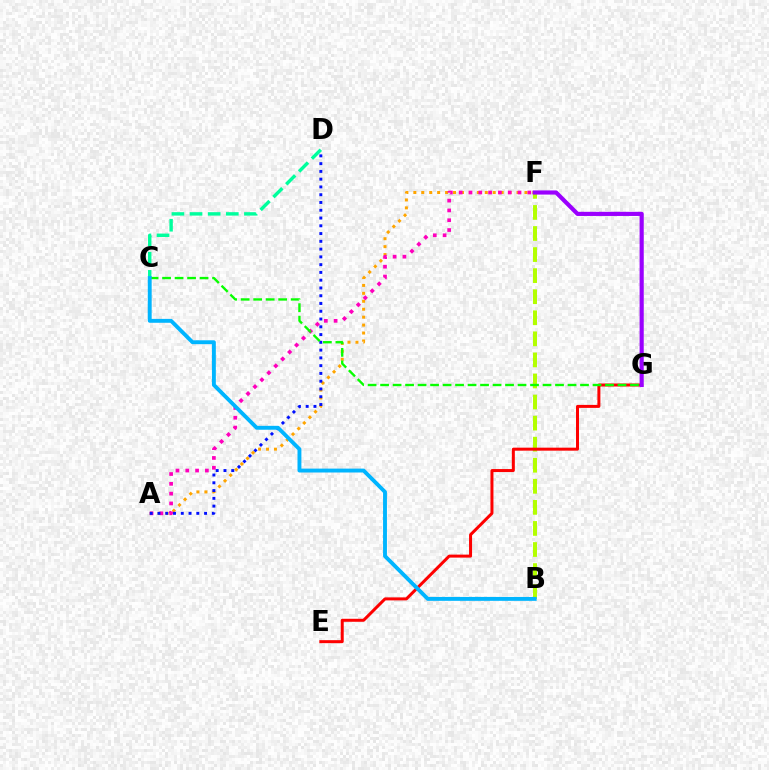{('B', 'F'): [{'color': '#b3ff00', 'line_style': 'dashed', 'thickness': 2.86}], ('A', 'F'): [{'color': '#ffa500', 'line_style': 'dotted', 'thickness': 2.16}, {'color': '#ff00bd', 'line_style': 'dotted', 'thickness': 2.67}], ('C', 'D'): [{'color': '#00ff9d', 'line_style': 'dashed', 'thickness': 2.46}], ('A', 'D'): [{'color': '#0010ff', 'line_style': 'dotted', 'thickness': 2.11}], ('E', 'G'): [{'color': '#ff0000', 'line_style': 'solid', 'thickness': 2.16}], ('C', 'G'): [{'color': '#08ff00', 'line_style': 'dashed', 'thickness': 1.7}], ('F', 'G'): [{'color': '#9b00ff', 'line_style': 'solid', 'thickness': 2.99}], ('B', 'C'): [{'color': '#00b5ff', 'line_style': 'solid', 'thickness': 2.8}]}